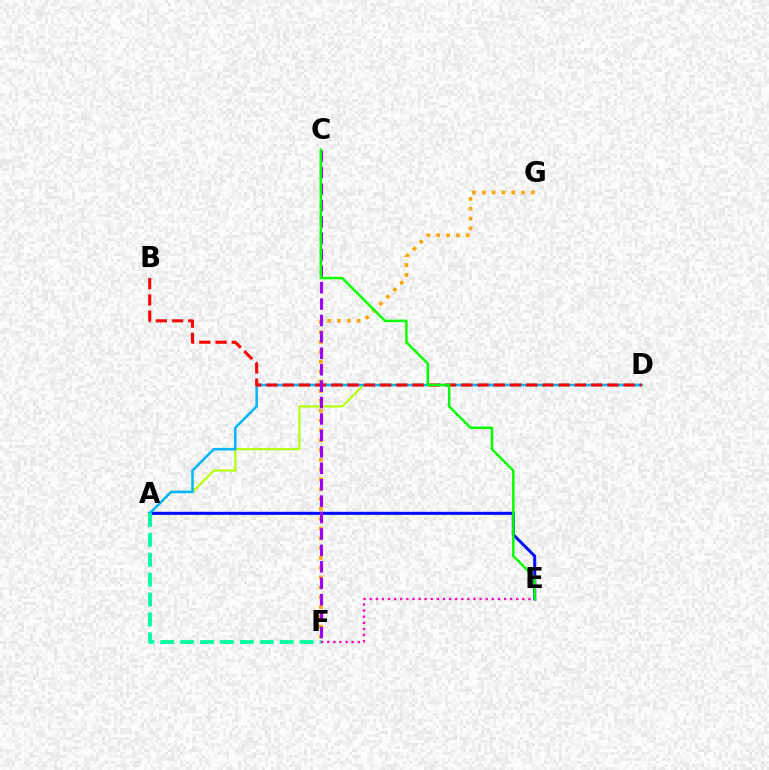{('A', 'E'): [{'color': '#0010ff', 'line_style': 'solid', 'thickness': 2.19}], ('E', 'F'): [{'color': '#ff00bd', 'line_style': 'dotted', 'thickness': 1.66}], ('A', 'D'): [{'color': '#b3ff00', 'line_style': 'solid', 'thickness': 1.52}, {'color': '#00b5ff', 'line_style': 'solid', 'thickness': 1.83}], ('F', 'G'): [{'color': '#ffa500', 'line_style': 'dotted', 'thickness': 2.67}], ('B', 'D'): [{'color': '#ff0000', 'line_style': 'dashed', 'thickness': 2.21}], ('C', 'F'): [{'color': '#9b00ff', 'line_style': 'dashed', 'thickness': 2.23}], ('A', 'F'): [{'color': '#00ff9d', 'line_style': 'dashed', 'thickness': 2.7}], ('C', 'E'): [{'color': '#08ff00', 'line_style': 'solid', 'thickness': 1.79}]}